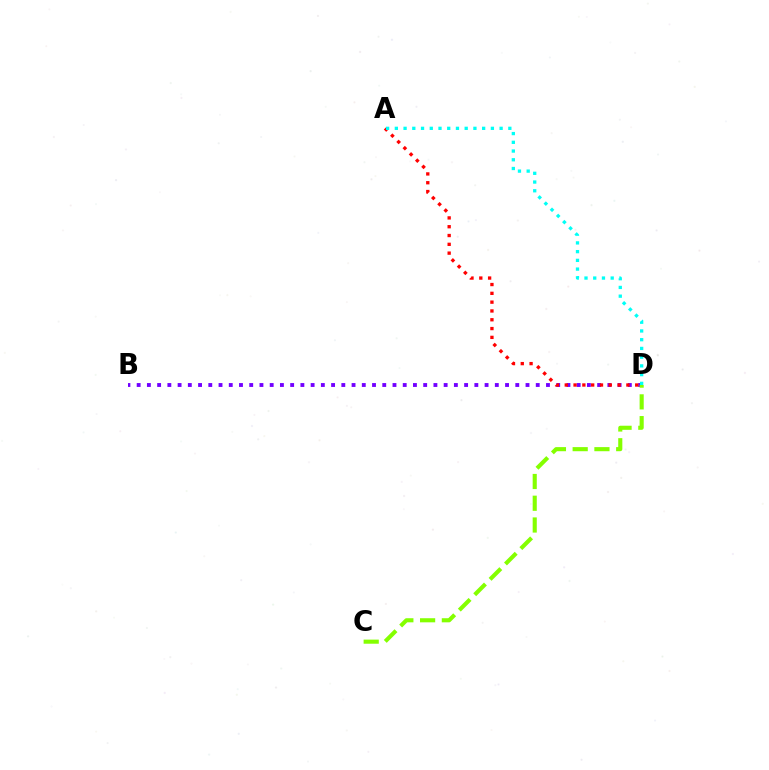{('B', 'D'): [{'color': '#7200ff', 'line_style': 'dotted', 'thickness': 2.78}], ('A', 'D'): [{'color': '#ff0000', 'line_style': 'dotted', 'thickness': 2.39}, {'color': '#00fff6', 'line_style': 'dotted', 'thickness': 2.37}], ('C', 'D'): [{'color': '#84ff00', 'line_style': 'dashed', 'thickness': 2.96}]}